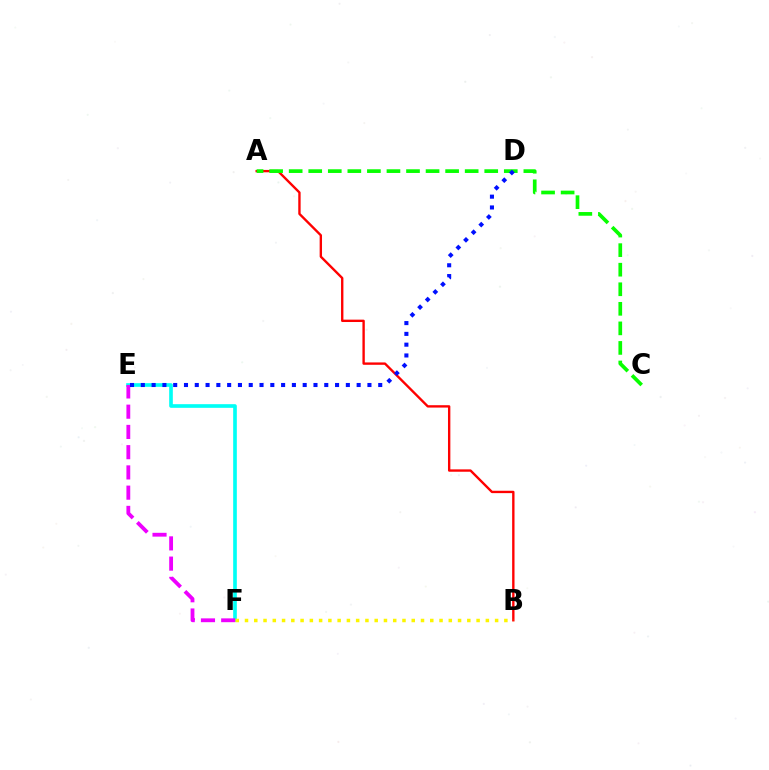{('E', 'F'): [{'color': '#00fff6', 'line_style': 'solid', 'thickness': 2.63}, {'color': '#ee00ff', 'line_style': 'dashed', 'thickness': 2.75}], ('A', 'B'): [{'color': '#ff0000', 'line_style': 'solid', 'thickness': 1.71}], ('A', 'C'): [{'color': '#08ff00', 'line_style': 'dashed', 'thickness': 2.66}], ('B', 'F'): [{'color': '#fcf500', 'line_style': 'dotted', 'thickness': 2.52}], ('D', 'E'): [{'color': '#0010ff', 'line_style': 'dotted', 'thickness': 2.93}]}